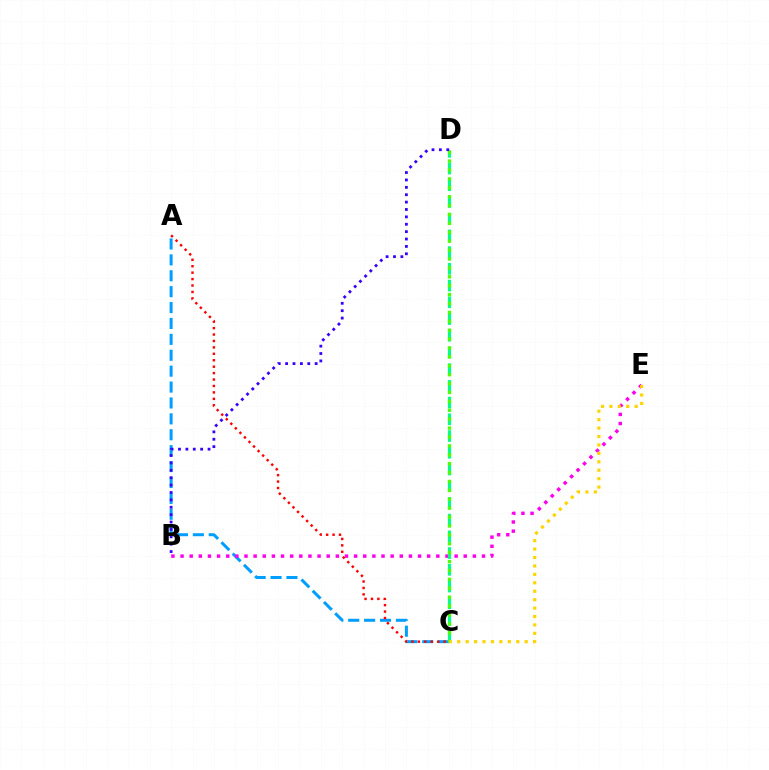{('A', 'C'): [{'color': '#009eff', 'line_style': 'dashed', 'thickness': 2.16}, {'color': '#ff0000', 'line_style': 'dotted', 'thickness': 1.75}], ('B', 'E'): [{'color': '#ff00ed', 'line_style': 'dotted', 'thickness': 2.48}], ('C', 'D'): [{'color': '#00ff86', 'line_style': 'dashed', 'thickness': 2.27}, {'color': '#4fff00', 'line_style': 'dotted', 'thickness': 2.42}], ('C', 'E'): [{'color': '#ffd500', 'line_style': 'dotted', 'thickness': 2.29}], ('B', 'D'): [{'color': '#3700ff', 'line_style': 'dotted', 'thickness': 2.01}]}